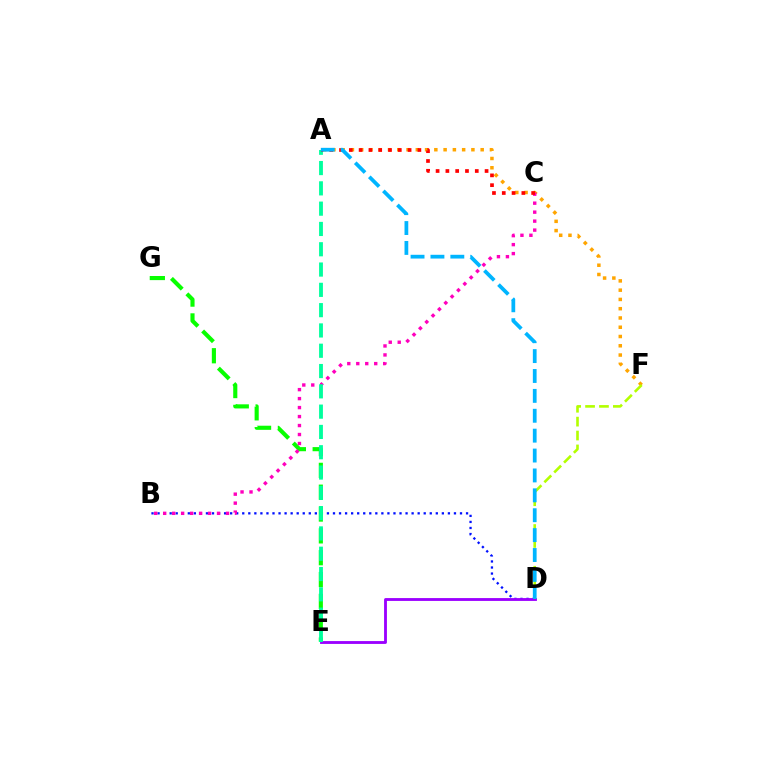{('B', 'D'): [{'color': '#0010ff', 'line_style': 'dotted', 'thickness': 1.64}], ('E', 'G'): [{'color': '#08ff00', 'line_style': 'dashed', 'thickness': 2.97}], ('A', 'F'): [{'color': '#ffa500', 'line_style': 'dotted', 'thickness': 2.52}], ('B', 'C'): [{'color': '#ff00bd', 'line_style': 'dotted', 'thickness': 2.44}], ('D', 'E'): [{'color': '#9b00ff', 'line_style': 'solid', 'thickness': 2.05}], ('D', 'F'): [{'color': '#b3ff00', 'line_style': 'dashed', 'thickness': 1.89}], ('A', 'E'): [{'color': '#00ff9d', 'line_style': 'dashed', 'thickness': 2.76}], ('A', 'C'): [{'color': '#ff0000', 'line_style': 'dotted', 'thickness': 2.66}], ('A', 'D'): [{'color': '#00b5ff', 'line_style': 'dashed', 'thickness': 2.7}]}